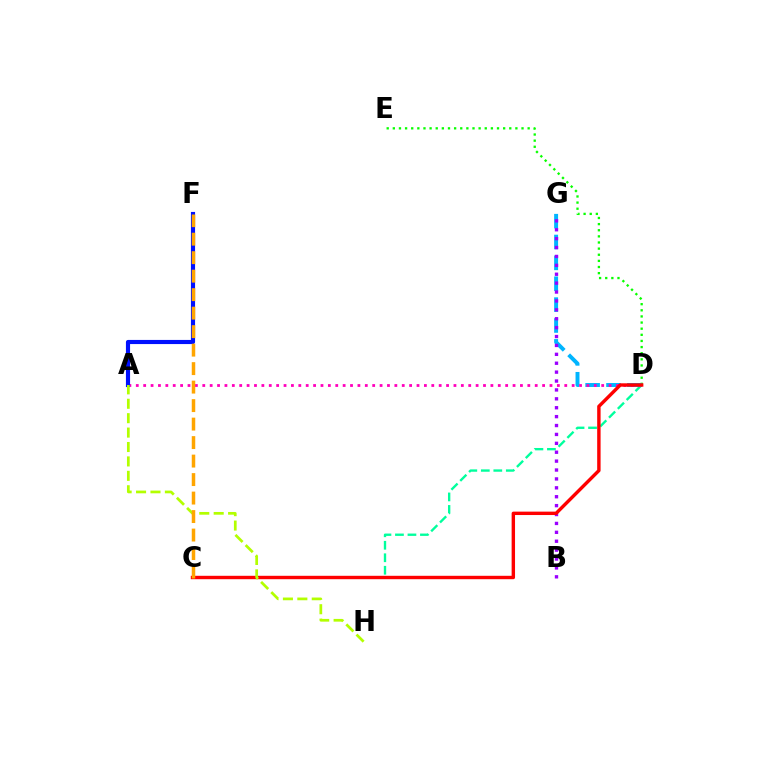{('C', 'D'): [{'color': '#00ff9d', 'line_style': 'dashed', 'thickness': 1.7}, {'color': '#ff0000', 'line_style': 'solid', 'thickness': 2.45}], ('D', 'E'): [{'color': '#08ff00', 'line_style': 'dotted', 'thickness': 1.67}], ('D', 'G'): [{'color': '#00b5ff', 'line_style': 'dashed', 'thickness': 2.84}], ('A', 'D'): [{'color': '#ff00bd', 'line_style': 'dotted', 'thickness': 2.01}], ('A', 'F'): [{'color': '#0010ff', 'line_style': 'solid', 'thickness': 2.98}], ('B', 'G'): [{'color': '#9b00ff', 'line_style': 'dotted', 'thickness': 2.42}], ('A', 'H'): [{'color': '#b3ff00', 'line_style': 'dashed', 'thickness': 1.96}], ('C', 'F'): [{'color': '#ffa500', 'line_style': 'dashed', 'thickness': 2.51}]}